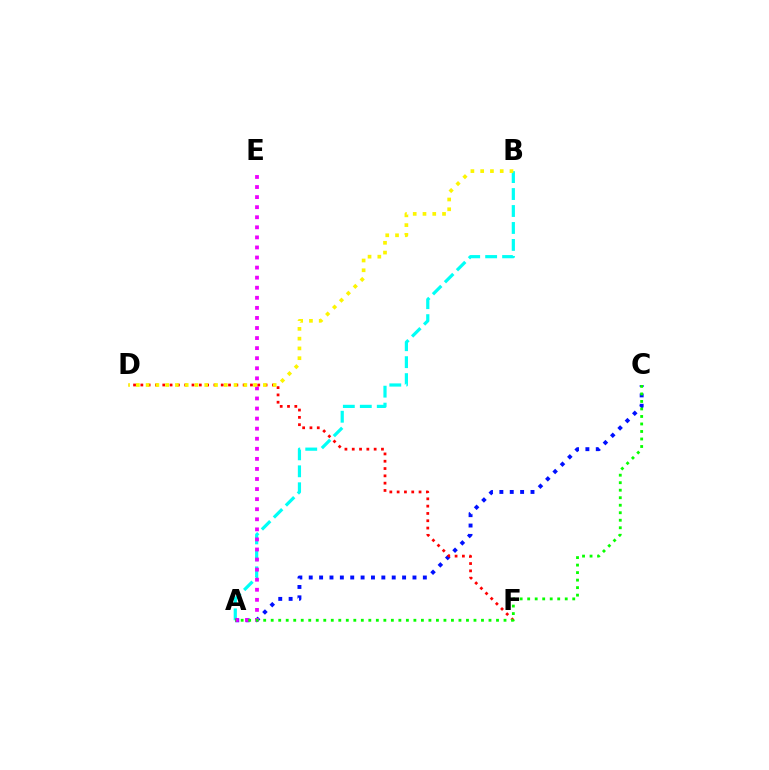{('A', 'B'): [{'color': '#00fff6', 'line_style': 'dashed', 'thickness': 2.3}], ('A', 'C'): [{'color': '#0010ff', 'line_style': 'dotted', 'thickness': 2.82}, {'color': '#08ff00', 'line_style': 'dotted', 'thickness': 2.04}], ('A', 'E'): [{'color': '#ee00ff', 'line_style': 'dotted', 'thickness': 2.74}], ('D', 'F'): [{'color': '#ff0000', 'line_style': 'dotted', 'thickness': 1.99}], ('B', 'D'): [{'color': '#fcf500', 'line_style': 'dotted', 'thickness': 2.65}]}